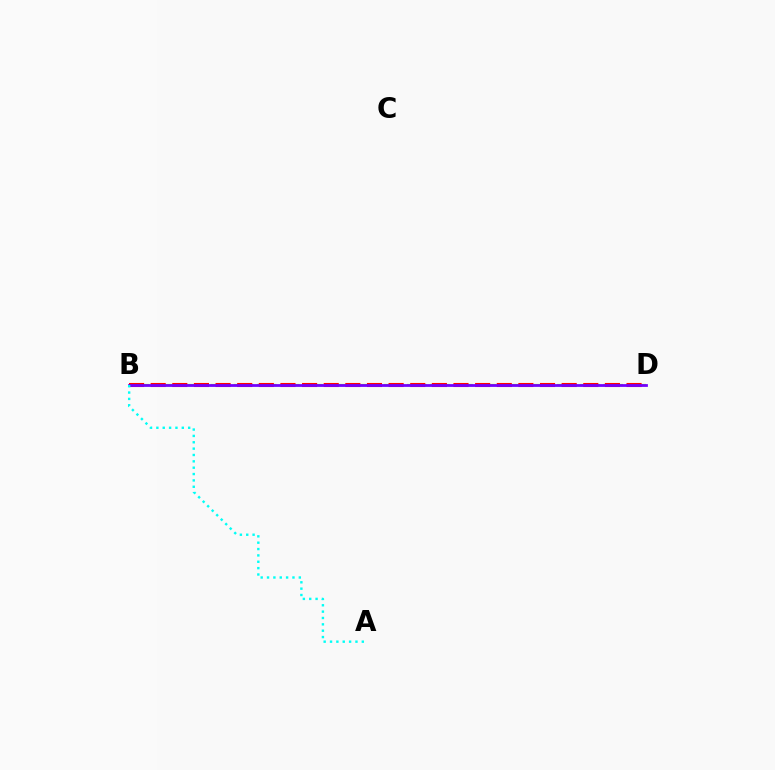{('B', 'D'): [{'color': '#84ff00', 'line_style': 'dashed', 'thickness': 1.57}, {'color': '#ff0000', 'line_style': 'dashed', 'thickness': 2.94}, {'color': '#7200ff', 'line_style': 'solid', 'thickness': 2.0}], ('A', 'B'): [{'color': '#00fff6', 'line_style': 'dotted', 'thickness': 1.73}]}